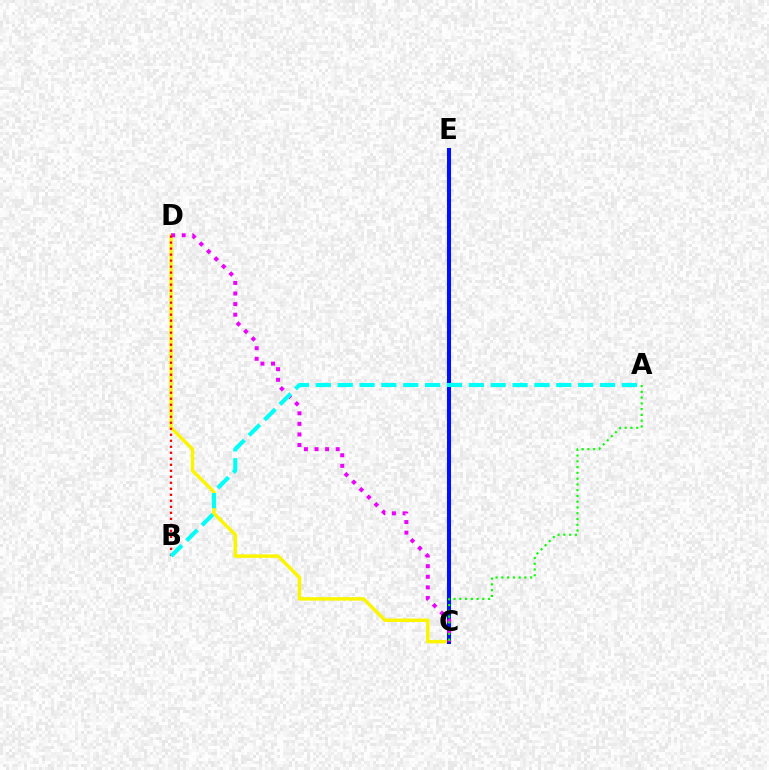{('C', 'D'): [{'color': '#fcf500', 'line_style': 'solid', 'thickness': 2.49}, {'color': '#ee00ff', 'line_style': 'dotted', 'thickness': 2.88}], ('C', 'E'): [{'color': '#0010ff', 'line_style': 'solid', 'thickness': 2.92}], ('B', 'D'): [{'color': '#ff0000', 'line_style': 'dotted', 'thickness': 1.63}], ('A', 'B'): [{'color': '#00fff6', 'line_style': 'dashed', 'thickness': 2.97}], ('A', 'C'): [{'color': '#08ff00', 'line_style': 'dotted', 'thickness': 1.57}]}